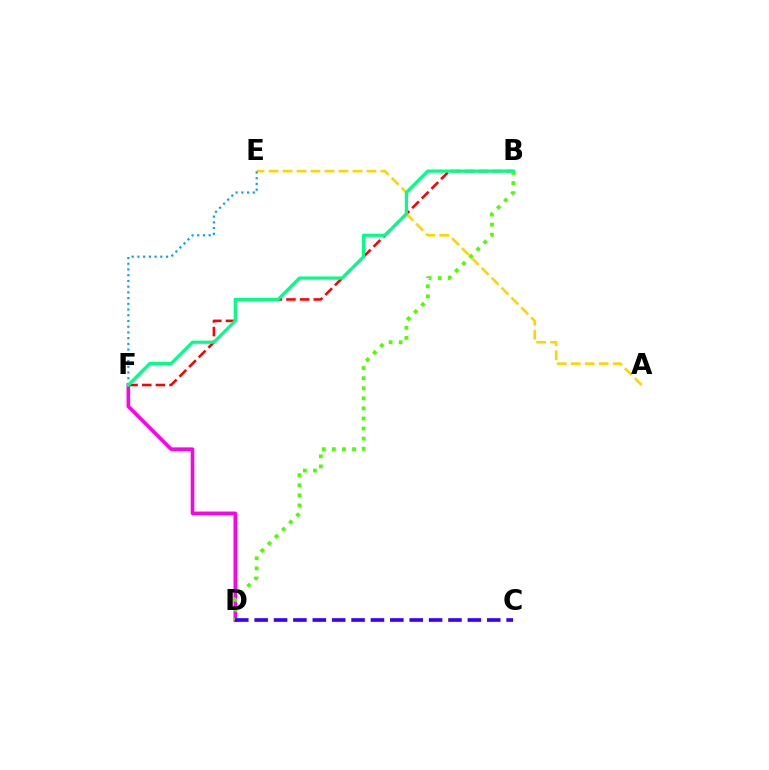{('B', 'F'): [{'color': '#ff0000', 'line_style': 'dashed', 'thickness': 1.85}, {'color': '#00ff86', 'line_style': 'solid', 'thickness': 2.31}], ('A', 'E'): [{'color': '#ffd500', 'line_style': 'dashed', 'thickness': 1.9}], ('D', 'F'): [{'color': '#ff00ed', 'line_style': 'solid', 'thickness': 2.59}], ('B', 'D'): [{'color': '#4fff00', 'line_style': 'dotted', 'thickness': 2.74}], ('E', 'F'): [{'color': '#009eff', 'line_style': 'dotted', 'thickness': 1.55}], ('C', 'D'): [{'color': '#3700ff', 'line_style': 'dashed', 'thickness': 2.63}]}